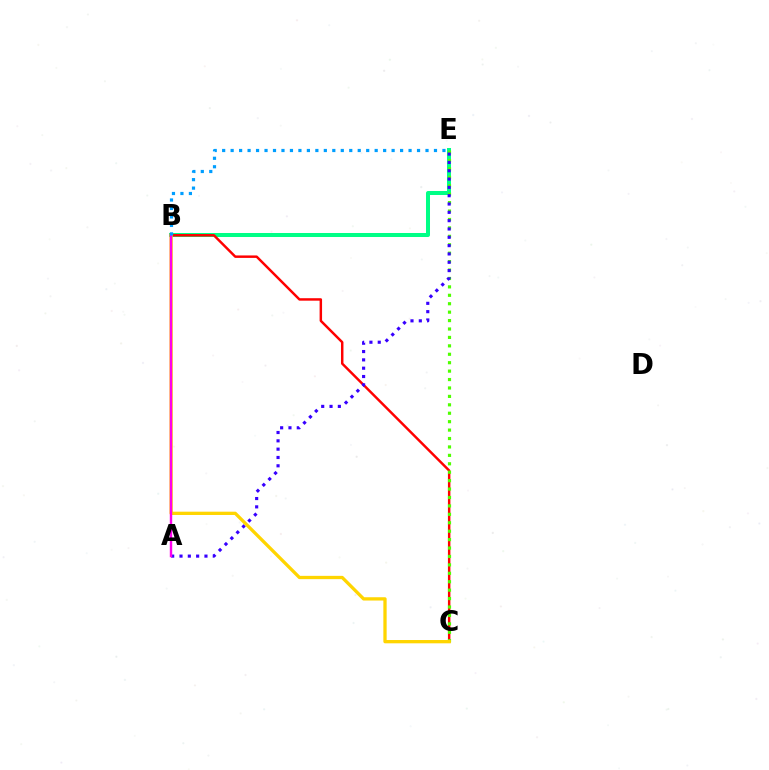{('B', 'E'): [{'color': '#00ff86', 'line_style': 'solid', 'thickness': 2.89}, {'color': '#009eff', 'line_style': 'dotted', 'thickness': 2.3}], ('B', 'C'): [{'color': '#ff0000', 'line_style': 'solid', 'thickness': 1.77}, {'color': '#ffd500', 'line_style': 'solid', 'thickness': 2.37}], ('C', 'E'): [{'color': '#4fff00', 'line_style': 'dotted', 'thickness': 2.29}], ('A', 'E'): [{'color': '#3700ff', 'line_style': 'dotted', 'thickness': 2.26}], ('A', 'B'): [{'color': '#ff00ed', 'line_style': 'solid', 'thickness': 1.74}]}